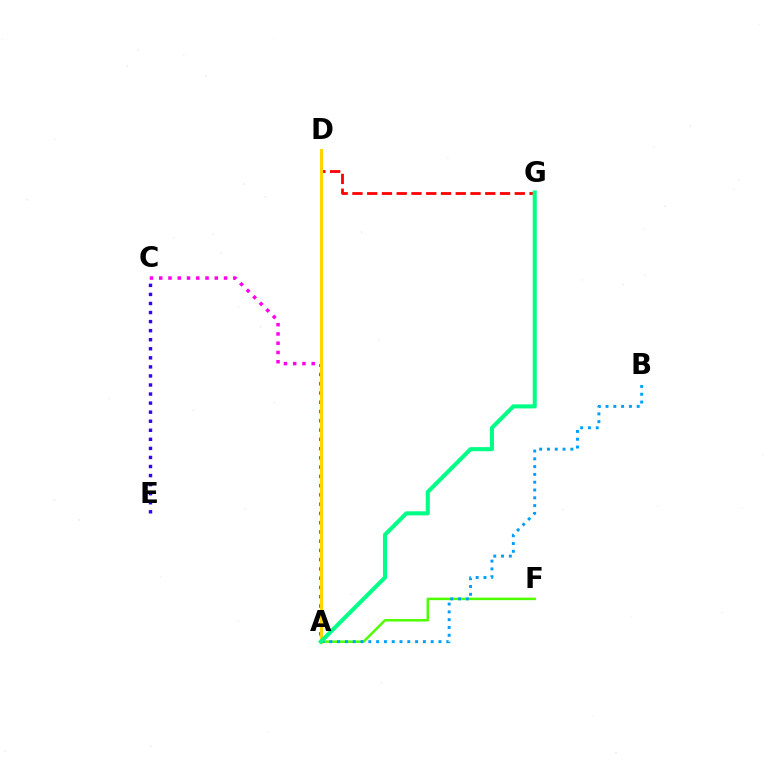{('D', 'G'): [{'color': '#ff0000', 'line_style': 'dashed', 'thickness': 2.0}], ('A', 'C'): [{'color': '#ff00ed', 'line_style': 'dotted', 'thickness': 2.52}], ('C', 'E'): [{'color': '#3700ff', 'line_style': 'dotted', 'thickness': 2.46}], ('A', 'D'): [{'color': '#ffd500', 'line_style': 'solid', 'thickness': 2.14}], ('A', 'F'): [{'color': '#4fff00', 'line_style': 'solid', 'thickness': 1.79}], ('A', 'B'): [{'color': '#009eff', 'line_style': 'dotted', 'thickness': 2.12}], ('A', 'G'): [{'color': '#00ff86', 'line_style': 'solid', 'thickness': 2.93}]}